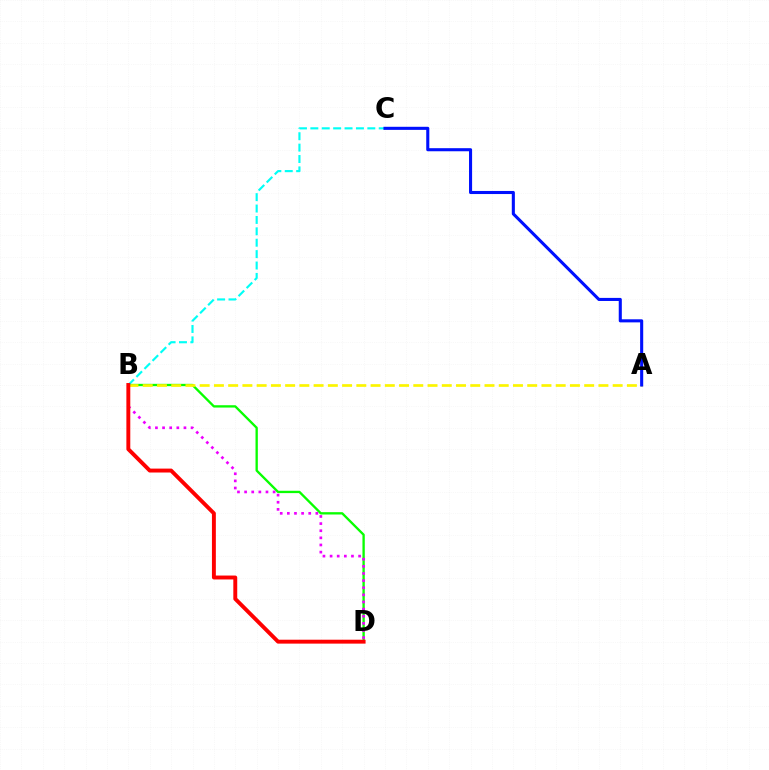{('B', 'D'): [{'color': '#08ff00', 'line_style': 'solid', 'thickness': 1.68}, {'color': '#ee00ff', 'line_style': 'dotted', 'thickness': 1.94}, {'color': '#ff0000', 'line_style': 'solid', 'thickness': 2.82}], ('A', 'B'): [{'color': '#fcf500', 'line_style': 'dashed', 'thickness': 1.93}], ('B', 'C'): [{'color': '#00fff6', 'line_style': 'dashed', 'thickness': 1.55}], ('A', 'C'): [{'color': '#0010ff', 'line_style': 'solid', 'thickness': 2.22}]}